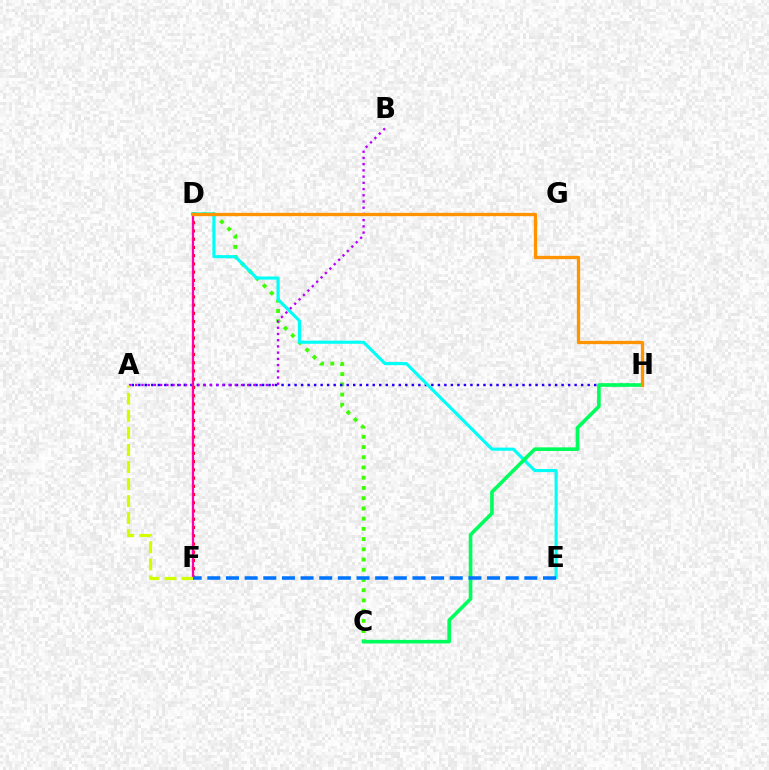{('C', 'D'): [{'color': '#3dff00', 'line_style': 'dotted', 'thickness': 2.78}], ('A', 'H'): [{'color': '#2500ff', 'line_style': 'dotted', 'thickness': 1.77}], ('D', 'E'): [{'color': '#00fff6', 'line_style': 'solid', 'thickness': 2.25}], ('A', 'B'): [{'color': '#b900ff', 'line_style': 'dotted', 'thickness': 1.69}], ('C', 'H'): [{'color': '#00ff5c', 'line_style': 'solid', 'thickness': 2.61}], ('D', 'F'): [{'color': '#ff0000', 'line_style': 'dotted', 'thickness': 2.24}, {'color': '#ff00ac', 'line_style': 'solid', 'thickness': 1.64}], ('D', 'H'): [{'color': '#ff9400', 'line_style': 'solid', 'thickness': 2.37}], ('A', 'F'): [{'color': '#d1ff00', 'line_style': 'dashed', 'thickness': 2.32}], ('E', 'F'): [{'color': '#0074ff', 'line_style': 'dashed', 'thickness': 2.53}]}